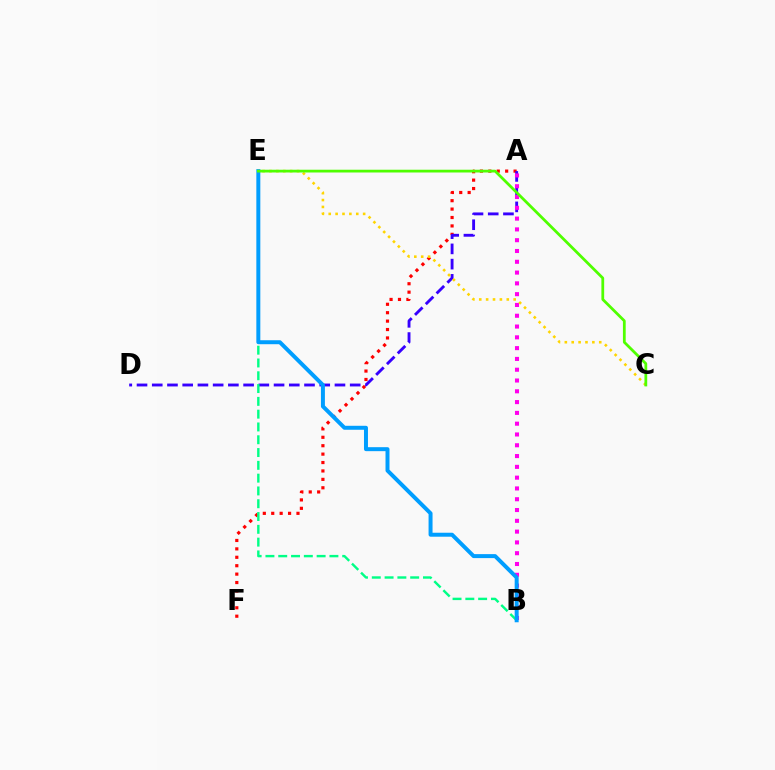{('A', 'F'): [{'color': '#ff0000', 'line_style': 'dotted', 'thickness': 2.29}], ('A', 'D'): [{'color': '#3700ff', 'line_style': 'dashed', 'thickness': 2.07}], ('A', 'B'): [{'color': '#ff00ed', 'line_style': 'dotted', 'thickness': 2.93}], ('C', 'E'): [{'color': '#ffd500', 'line_style': 'dotted', 'thickness': 1.87}, {'color': '#4fff00', 'line_style': 'solid', 'thickness': 1.99}], ('B', 'E'): [{'color': '#00ff86', 'line_style': 'dashed', 'thickness': 1.74}, {'color': '#009eff', 'line_style': 'solid', 'thickness': 2.86}]}